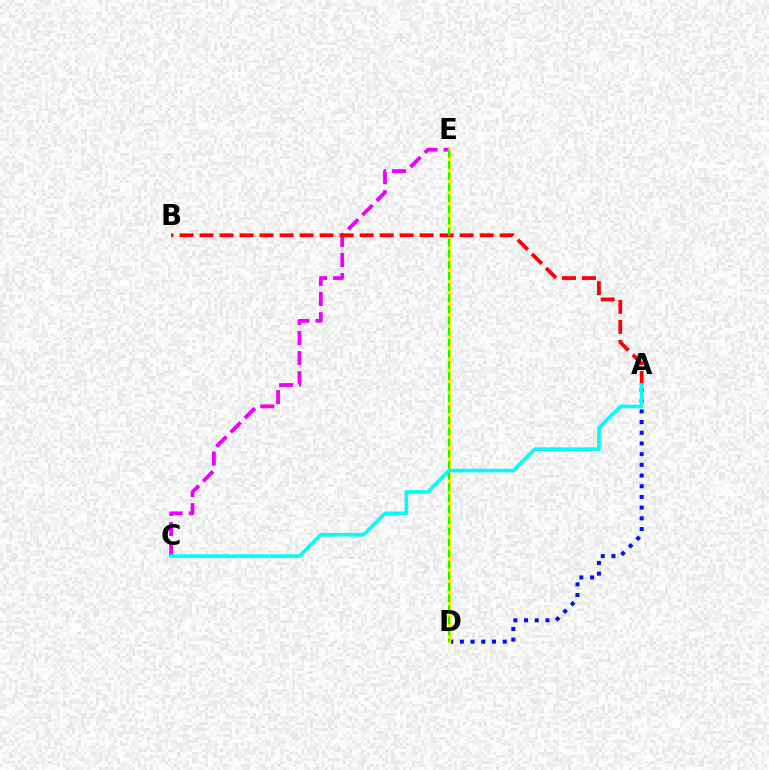{('C', 'E'): [{'color': '#ee00ff', 'line_style': 'dashed', 'thickness': 2.73}], ('A', 'D'): [{'color': '#0010ff', 'line_style': 'dotted', 'thickness': 2.91}], ('D', 'E'): [{'color': '#fcf500', 'line_style': 'solid', 'thickness': 2.34}, {'color': '#08ff00', 'line_style': 'dashed', 'thickness': 1.51}], ('A', 'B'): [{'color': '#ff0000', 'line_style': 'dashed', 'thickness': 2.72}], ('A', 'C'): [{'color': '#00fff6', 'line_style': 'solid', 'thickness': 2.63}]}